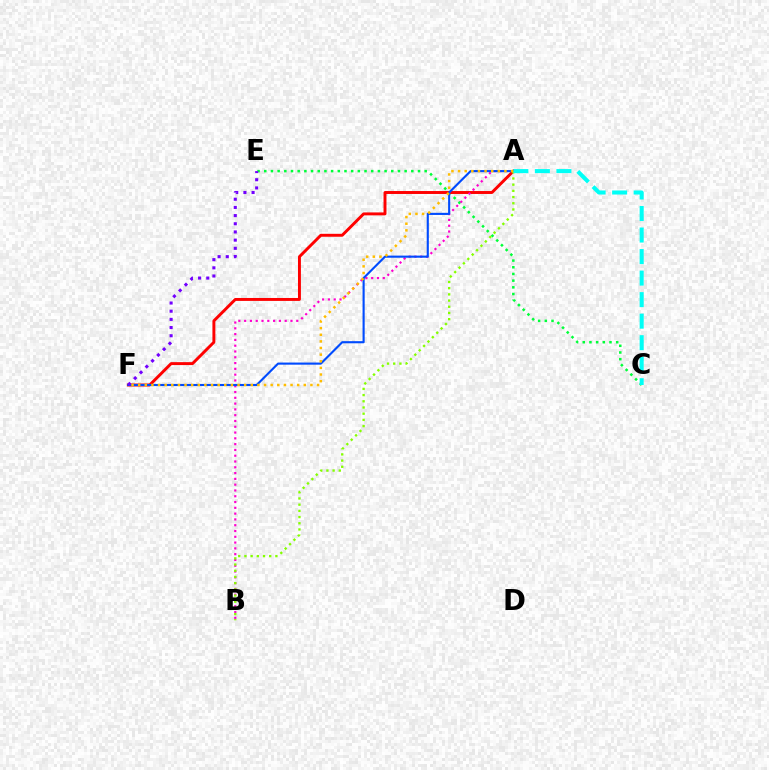{('C', 'E'): [{'color': '#00ff39', 'line_style': 'dotted', 'thickness': 1.82}], ('A', 'F'): [{'color': '#ff0000', 'line_style': 'solid', 'thickness': 2.11}, {'color': '#004bff', 'line_style': 'solid', 'thickness': 1.53}, {'color': '#ffbd00', 'line_style': 'dotted', 'thickness': 1.8}], ('A', 'B'): [{'color': '#ff00cf', 'line_style': 'dotted', 'thickness': 1.57}, {'color': '#84ff00', 'line_style': 'dotted', 'thickness': 1.68}], ('A', 'C'): [{'color': '#00fff6', 'line_style': 'dashed', 'thickness': 2.92}], ('E', 'F'): [{'color': '#7200ff', 'line_style': 'dotted', 'thickness': 2.22}]}